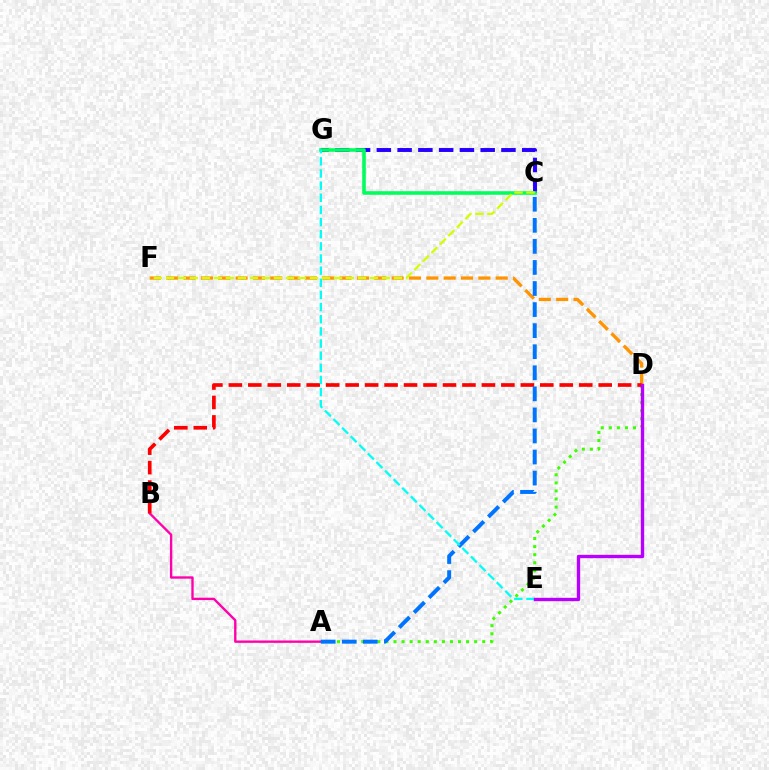{('D', 'F'): [{'color': '#ff9400', 'line_style': 'dashed', 'thickness': 2.36}], ('C', 'G'): [{'color': '#2500ff', 'line_style': 'dashed', 'thickness': 2.82}, {'color': '#00ff5c', 'line_style': 'solid', 'thickness': 2.58}], ('A', 'D'): [{'color': '#3dff00', 'line_style': 'dotted', 'thickness': 2.19}], ('A', 'B'): [{'color': '#ff00ac', 'line_style': 'solid', 'thickness': 1.69}], ('B', 'D'): [{'color': '#ff0000', 'line_style': 'dashed', 'thickness': 2.64}], ('A', 'C'): [{'color': '#0074ff', 'line_style': 'dashed', 'thickness': 2.86}], ('E', 'G'): [{'color': '#00fff6', 'line_style': 'dashed', 'thickness': 1.65}], ('C', 'F'): [{'color': '#d1ff00', 'line_style': 'dashed', 'thickness': 1.63}], ('D', 'E'): [{'color': '#b900ff', 'line_style': 'solid', 'thickness': 2.42}]}